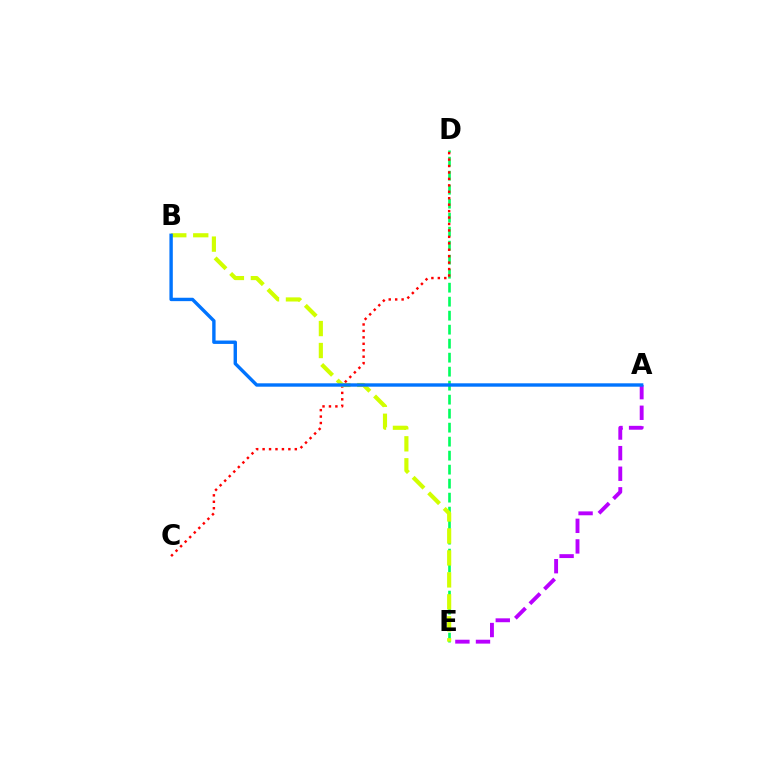{('D', 'E'): [{'color': '#00ff5c', 'line_style': 'dashed', 'thickness': 1.9}], ('A', 'E'): [{'color': '#b900ff', 'line_style': 'dashed', 'thickness': 2.8}], ('C', 'D'): [{'color': '#ff0000', 'line_style': 'dotted', 'thickness': 1.75}], ('B', 'E'): [{'color': '#d1ff00', 'line_style': 'dashed', 'thickness': 2.98}], ('A', 'B'): [{'color': '#0074ff', 'line_style': 'solid', 'thickness': 2.44}]}